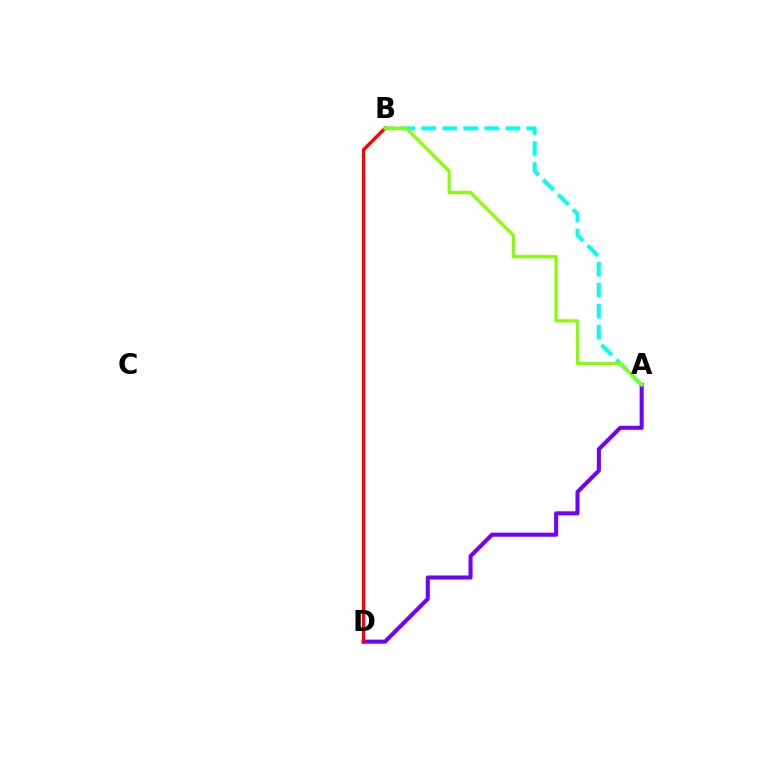{('A', 'D'): [{'color': '#7200ff', 'line_style': 'solid', 'thickness': 2.92}], ('A', 'B'): [{'color': '#00fff6', 'line_style': 'dashed', 'thickness': 2.86}, {'color': '#84ff00', 'line_style': 'solid', 'thickness': 2.27}], ('B', 'D'): [{'color': '#ff0000', 'line_style': 'solid', 'thickness': 2.45}]}